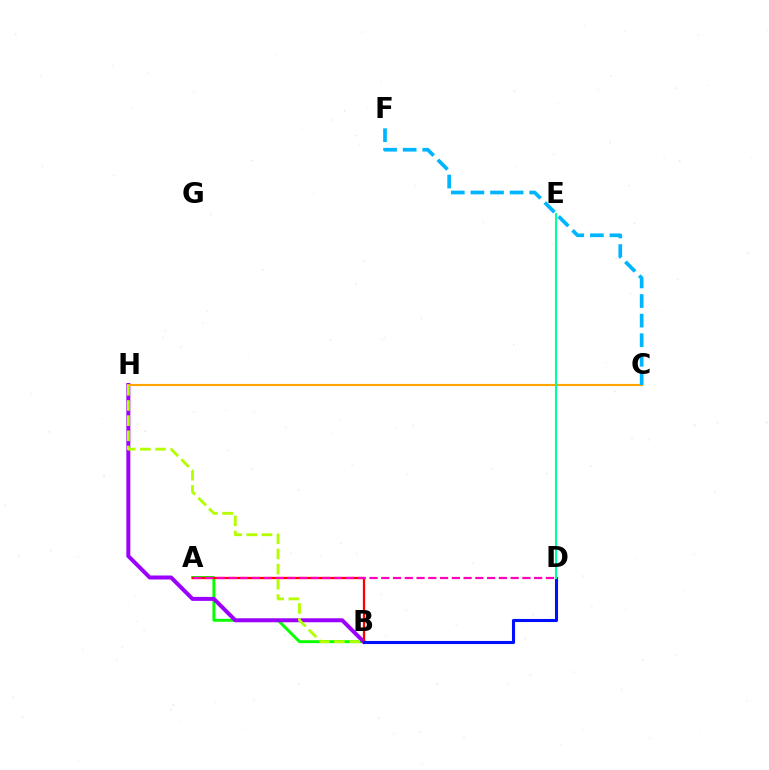{('A', 'B'): [{'color': '#08ff00', 'line_style': 'solid', 'thickness': 2.1}, {'color': '#ff0000', 'line_style': 'solid', 'thickness': 1.64}], ('B', 'H'): [{'color': '#9b00ff', 'line_style': 'solid', 'thickness': 2.87}, {'color': '#b3ff00', 'line_style': 'dashed', 'thickness': 2.06}], ('C', 'H'): [{'color': '#ffa500', 'line_style': 'solid', 'thickness': 1.53}], ('C', 'F'): [{'color': '#00b5ff', 'line_style': 'dashed', 'thickness': 2.66}], ('B', 'D'): [{'color': '#0010ff', 'line_style': 'solid', 'thickness': 2.21}], ('D', 'E'): [{'color': '#00ff9d', 'line_style': 'solid', 'thickness': 1.52}], ('A', 'D'): [{'color': '#ff00bd', 'line_style': 'dashed', 'thickness': 1.6}]}